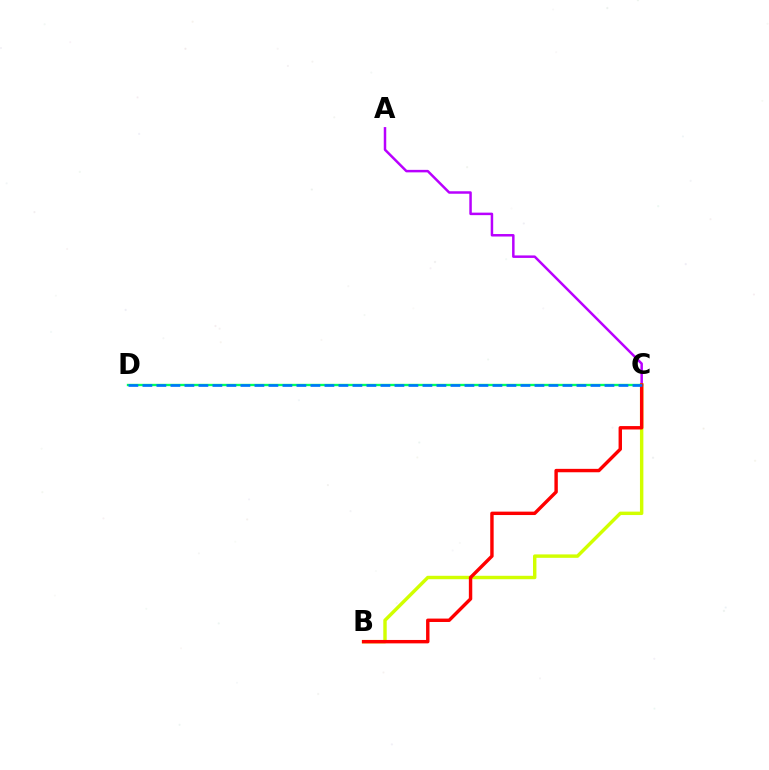{('A', 'C'): [{'color': '#b900ff', 'line_style': 'solid', 'thickness': 1.8}], ('B', 'C'): [{'color': '#d1ff00', 'line_style': 'solid', 'thickness': 2.47}, {'color': '#ff0000', 'line_style': 'solid', 'thickness': 2.46}], ('C', 'D'): [{'color': '#00ff5c', 'line_style': 'solid', 'thickness': 1.69}, {'color': '#0074ff', 'line_style': 'dashed', 'thickness': 1.9}]}